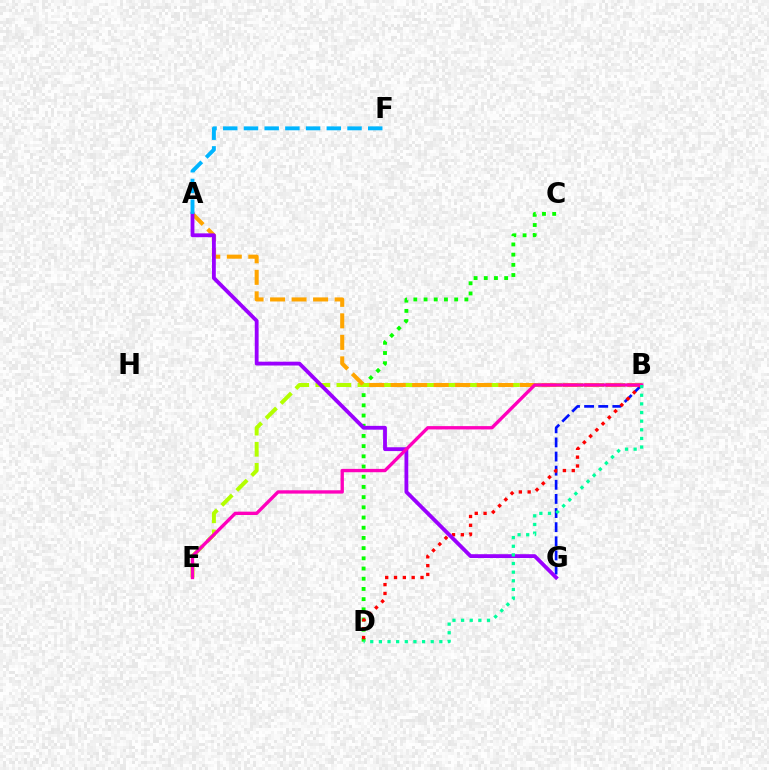{('C', 'D'): [{'color': '#08ff00', 'line_style': 'dotted', 'thickness': 2.77}], ('B', 'G'): [{'color': '#0010ff', 'line_style': 'dashed', 'thickness': 1.92}], ('B', 'E'): [{'color': '#b3ff00', 'line_style': 'dashed', 'thickness': 2.86}, {'color': '#ff00bd', 'line_style': 'solid', 'thickness': 2.4}], ('A', 'B'): [{'color': '#ffa500', 'line_style': 'dashed', 'thickness': 2.92}], ('B', 'D'): [{'color': '#ff0000', 'line_style': 'dotted', 'thickness': 2.4}, {'color': '#00ff9d', 'line_style': 'dotted', 'thickness': 2.35}], ('A', 'G'): [{'color': '#9b00ff', 'line_style': 'solid', 'thickness': 2.75}], ('A', 'F'): [{'color': '#00b5ff', 'line_style': 'dashed', 'thickness': 2.81}]}